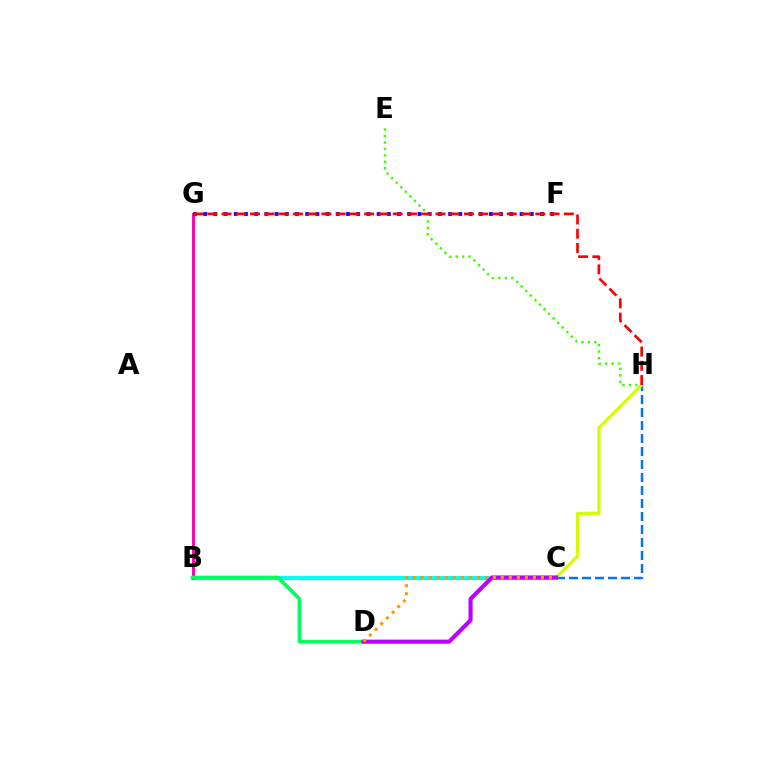{('C', 'H'): [{'color': '#0074ff', 'line_style': 'dashed', 'thickness': 1.77}, {'color': '#d1ff00', 'line_style': 'solid', 'thickness': 2.29}], ('B', 'C'): [{'color': '#00fff6', 'line_style': 'solid', 'thickness': 2.97}], ('B', 'G'): [{'color': '#ff00ac', 'line_style': 'solid', 'thickness': 2.1}], ('F', 'G'): [{'color': '#2500ff', 'line_style': 'dotted', 'thickness': 2.77}], ('B', 'D'): [{'color': '#00ff5c', 'line_style': 'solid', 'thickness': 2.61}], ('C', 'D'): [{'color': '#b900ff', 'line_style': 'solid', 'thickness': 2.95}, {'color': '#ff9400', 'line_style': 'dotted', 'thickness': 2.18}], ('E', 'H'): [{'color': '#3dff00', 'line_style': 'dotted', 'thickness': 1.75}], ('G', 'H'): [{'color': '#ff0000', 'line_style': 'dashed', 'thickness': 1.94}]}